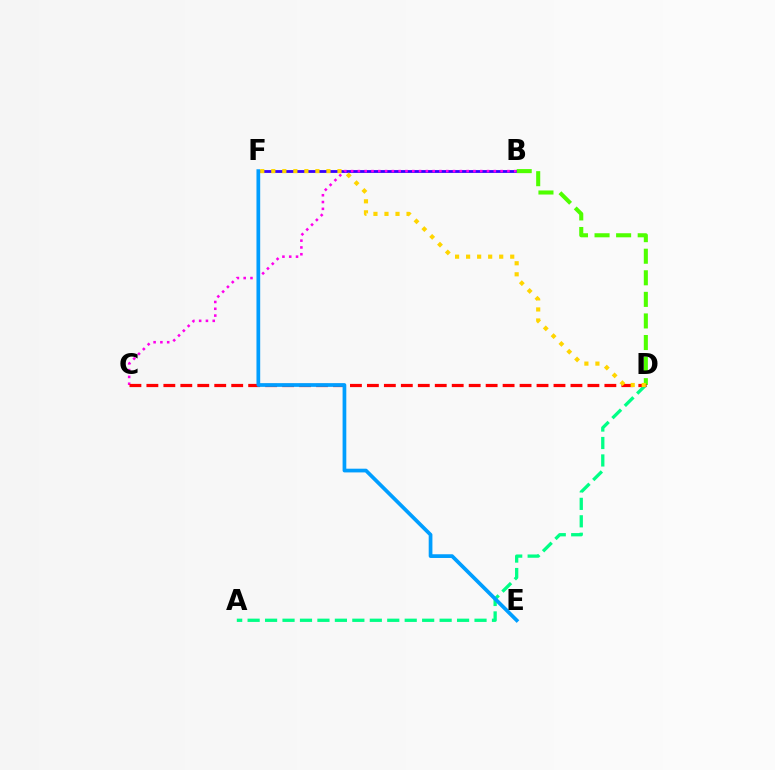{('B', 'F'): [{'color': '#3700ff', 'line_style': 'solid', 'thickness': 2.02}], ('B', 'D'): [{'color': '#4fff00', 'line_style': 'dashed', 'thickness': 2.93}], ('B', 'C'): [{'color': '#ff00ed', 'line_style': 'dotted', 'thickness': 1.85}], ('A', 'D'): [{'color': '#00ff86', 'line_style': 'dashed', 'thickness': 2.37}], ('C', 'D'): [{'color': '#ff0000', 'line_style': 'dashed', 'thickness': 2.3}], ('E', 'F'): [{'color': '#009eff', 'line_style': 'solid', 'thickness': 2.68}], ('D', 'F'): [{'color': '#ffd500', 'line_style': 'dotted', 'thickness': 3.0}]}